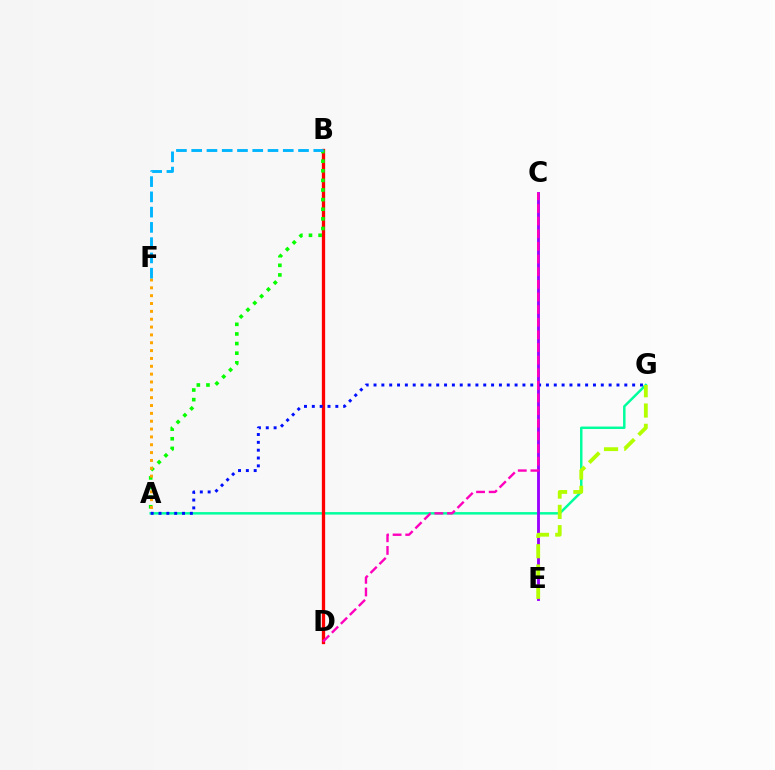{('A', 'G'): [{'color': '#00ff9d', 'line_style': 'solid', 'thickness': 1.78}, {'color': '#0010ff', 'line_style': 'dotted', 'thickness': 2.13}], ('C', 'E'): [{'color': '#9b00ff', 'line_style': 'solid', 'thickness': 2.06}], ('B', 'D'): [{'color': '#ff0000', 'line_style': 'solid', 'thickness': 2.38}], ('A', 'B'): [{'color': '#08ff00', 'line_style': 'dotted', 'thickness': 2.61}], ('E', 'G'): [{'color': '#b3ff00', 'line_style': 'dashed', 'thickness': 2.76}], ('A', 'F'): [{'color': '#ffa500', 'line_style': 'dotted', 'thickness': 2.13}], ('B', 'F'): [{'color': '#00b5ff', 'line_style': 'dashed', 'thickness': 2.07}], ('C', 'D'): [{'color': '#ff00bd', 'line_style': 'dashed', 'thickness': 1.72}]}